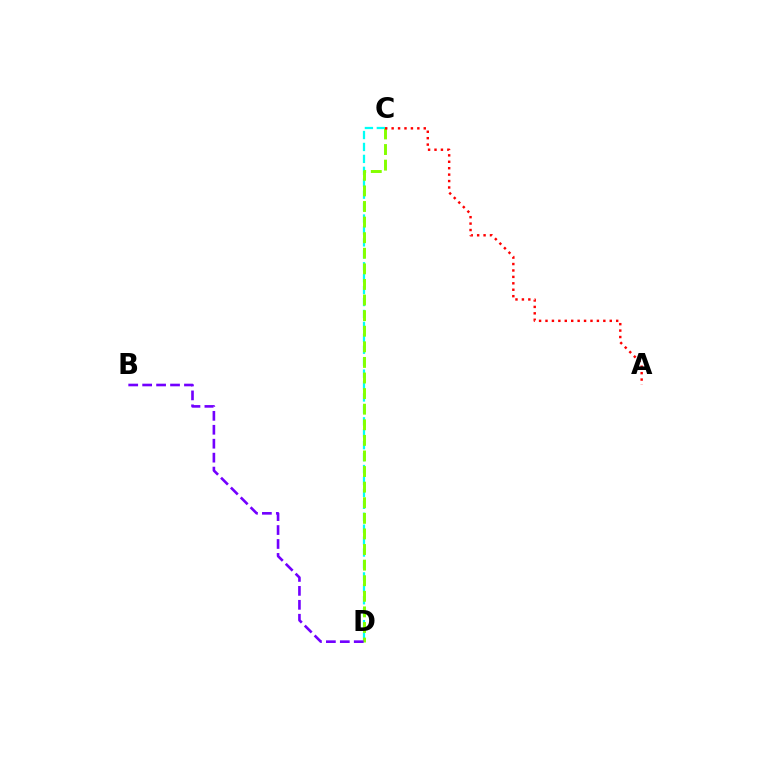{('C', 'D'): [{'color': '#00fff6', 'line_style': 'dashed', 'thickness': 1.62}, {'color': '#84ff00', 'line_style': 'dashed', 'thickness': 2.12}], ('A', 'C'): [{'color': '#ff0000', 'line_style': 'dotted', 'thickness': 1.75}], ('B', 'D'): [{'color': '#7200ff', 'line_style': 'dashed', 'thickness': 1.89}]}